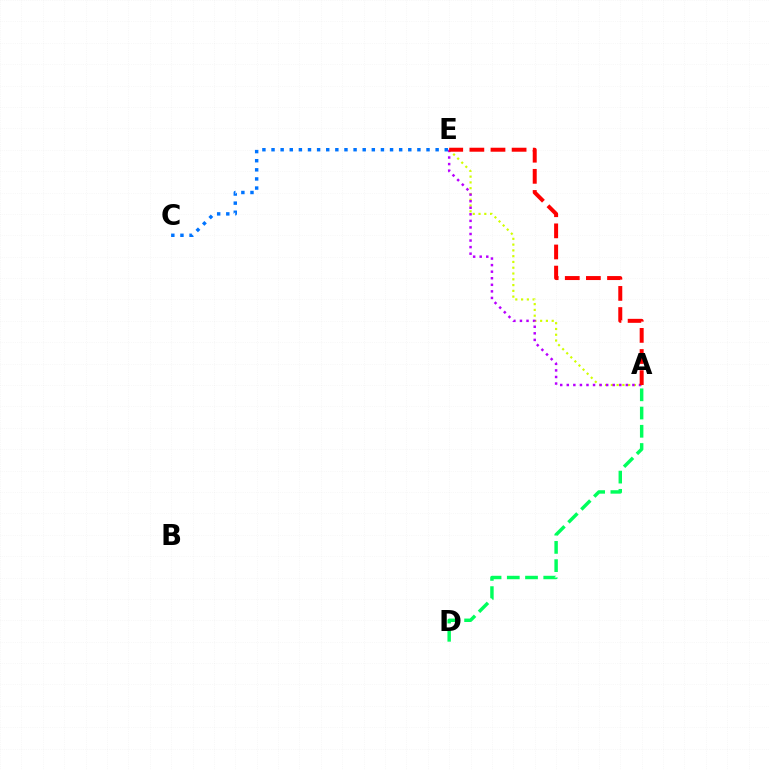{('A', 'E'): [{'color': '#d1ff00', 'line_style': 'dotted', 'thickness': 1.57}, {'color': '#b900ff', 'line_style': 'dotted', 'thickness': 1.78}, {'color': '#ff0000', 'line_style': 'dashed', 'thickness': 2.87}], ('C', 'E'): [{'color': '#0074ff', 'line_style': 'dotted', 'thickness': 2.48}], ('A', 'D'): [{'color': '#00ff5c', 'line_style': 'dashed', 'thickness': 2.48}]}